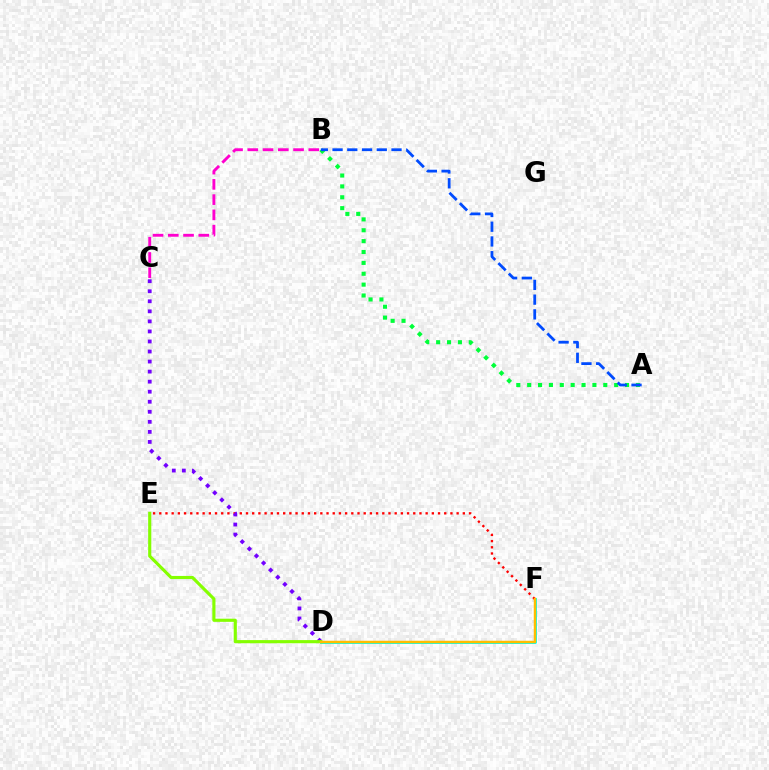{('A', 'B'): [{'color': '#00ff39', 'line_style': 'dotted', 'thickness': 2.95}, {'color': '#004bff', 'line_style': 'dashed', 'thickness': 2.0}], ('E', 'F'): [{'color': '#ff0000', 'line_style': 'dotted', 'thickness': 1.68}], ('C', 'D'): [{'color': '#7200ff', 'line_style': 'dotted', 'thickness': 2.73}], ('D', 'F'): [{'color': '#00fff6', 'line_style': 'solid', 'thickness': 2.11}, {'color': '#ffbd00', 'line_style': 'solid', 'thickness': 1.79}], ('B', 'C'): [{'color': '#ff00cf', 'line_style': 'dashed', 'thickness': 2.07}], ('D', 'E'): [{'color': '#84ff00', 'line_style': 'solid', 'thickness': 2.26}]}